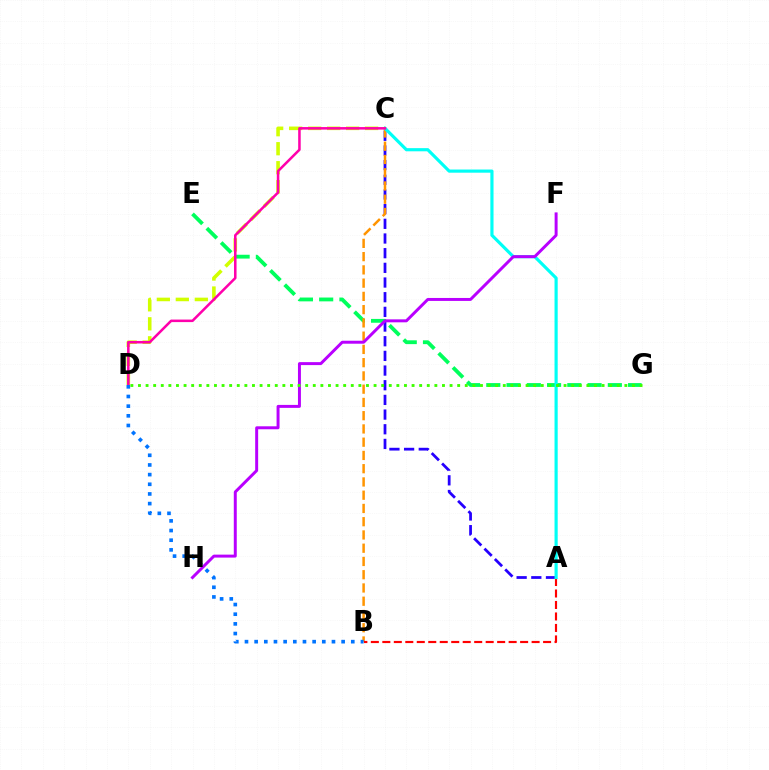{('A', 'C'): [{'color': '#2500ff', 'line_style': 'dashed', 'thickness': 1.99}, {'color': '#00fff6', 'line_style': 'solid', 'thickness': 2.28}], ('C', 'D'): [{'color': '#d1ff00', 'line_style': 'dashed', 'thickness': 2.58}, {'color': '#ff00ac', 'line_style': 'solid', 'thickness': 1.83}], ('E', 'G'): [{'color': '#00ff5c', 'line_style': 'dashed', 'thickness': 2.75}], ('B', 'C'): [{'color': '#ff9400', 'line_style': 'dashed', 'thickness': 1.8}], ('A', 'B'): [{'color': '#ff0000', 'line_style': 'dashed', 'thickness': 1.56}], ('B', 'D'): [{'color': '#0074ff', 'line_style': 'dotted', 'thickness': 2.63}], ('F', 'H'): [{'color': '#b900ff', 'line_style': 'solid', 'thickness': 2.14}], ('D', 'G'): [{'color': '#3dff00', 'line_style': 'dotted', 'thickness': 2.06}]}